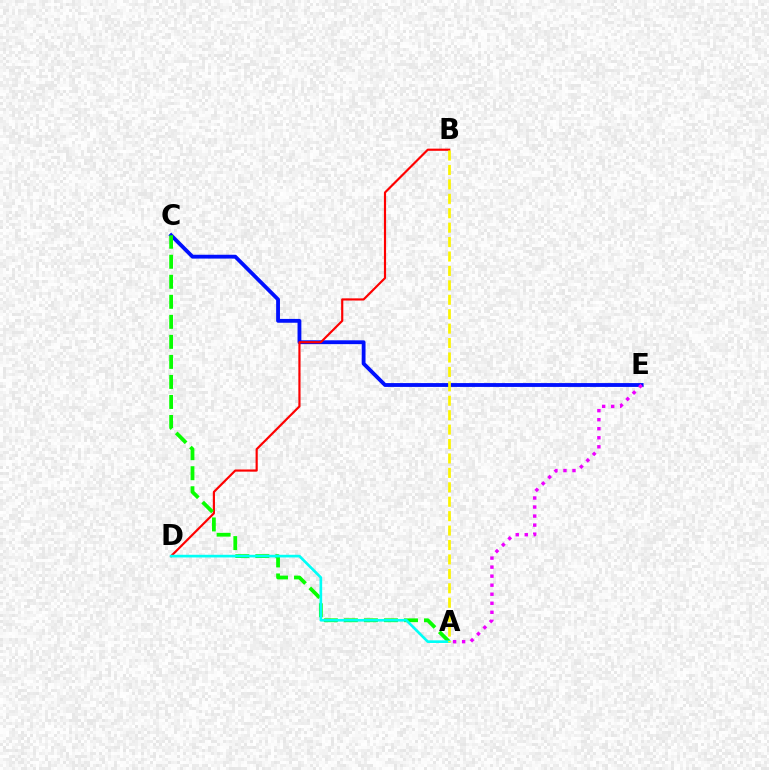{('C', 'E'): [{'color': '#0010ff', 'line_style': 'solid', 'thickness': 2.76}], ('B', 'D'): [{'color': '#ff0000', 'line_style': 'solid', 'thickness': 1.56}], ('A', 'C'): [{'color': '#08ff00', 'line_style': 'dashed', 'thickness': 2.72}], ('A', 'D'): [{'color': '#00fff6', 'line_style': 'solid', 'thickness': 1.92}], ('A', 'E'): [{'color': '#ee00ff', 'line_style': 'dotted', 'thickness': 2.45}], ('A', 'B'): [{'color': '#fcf500', 'line_style': 'dashed', 'thickness': 1.96}]}